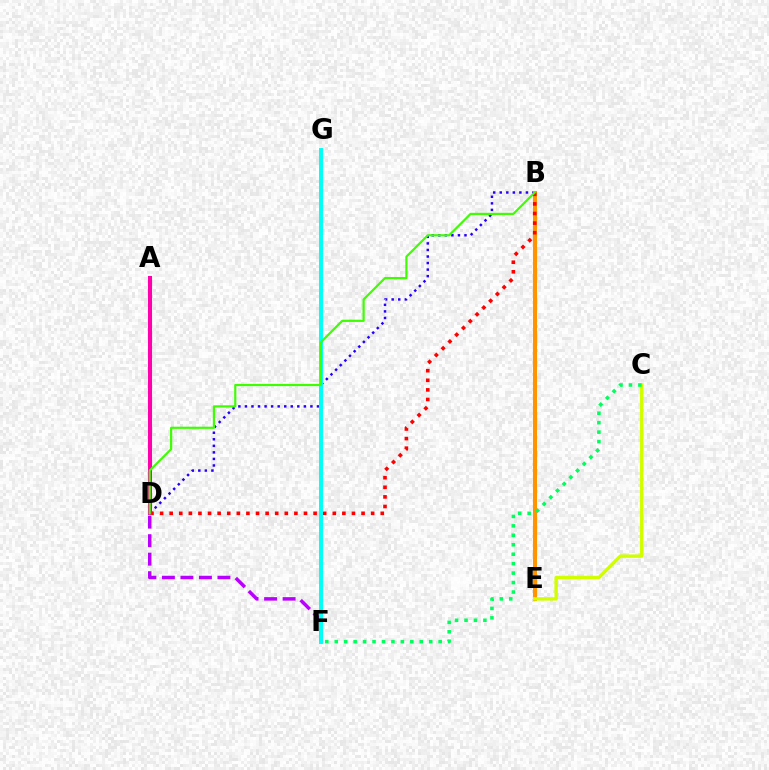{('B', 'D'): [{'color': '#2500ff', 'line_style': 'dotted', 'thickness': 1.78}, {'color': '#ff0000', 'line_style': 'dotted', 'thickness': 2.61}, {'color': '#3dff00', 'line_style': 'solid', 'thickness': 1.57}], ('A', 'D'): [{'color': '#0074ff', 'line_style': 'solid', 'thickness': 2.85}, {'color': '#ff00ac', 'line_style': 'solid', 'thickness': 2.93}], ('B', 'E'): [{'color': '#ff9400', 'line_style': 'solid', 'thickness': 2.94}], ('C', 'E'): [{'color': '#d1ff00', 'line_style': 'solid', 'thickness': 2.45}], ('D', 'F'): [{'color': '#b900ff', 'line_style': 'dashed', 'thickness': 2.51}], ('F', 'G'): [{'color': '#00fff6', 'line_style': 'solid', 'thickness': 2.83}], ('C', 'F'): [{'color': '#00ff5c', 'line_style': 'dotted', 'thickness': 2.57}]}